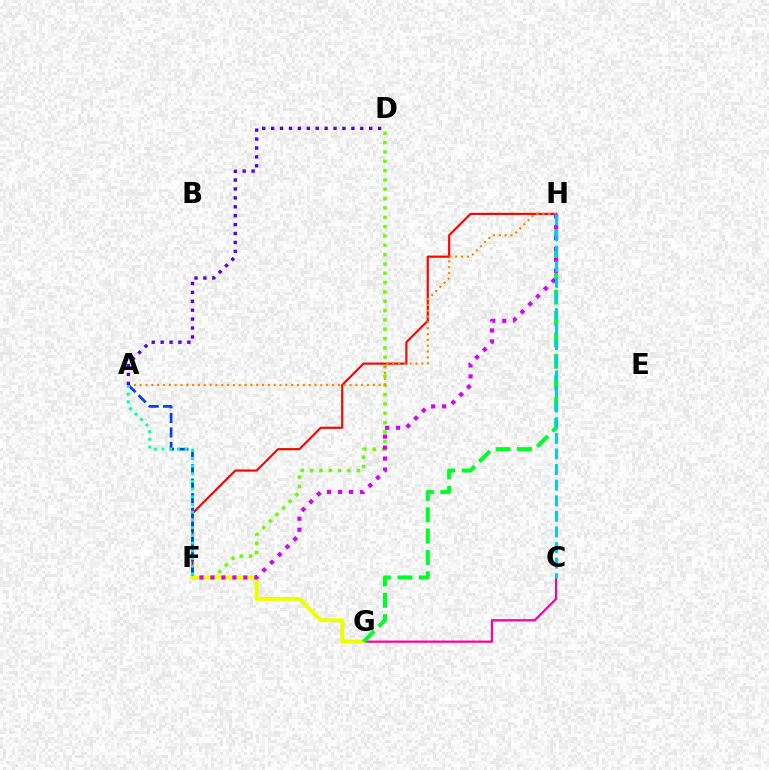{('D', 'F'): [{'color': '#66ff00', 'line_style': 'dotted', 'thickness': 2.54}], ('F', 'H'): [{'color': '#ff0000', 'line_style': 'solid', 'thickness': 1.55}, {'color': '#d600ff', 'line_style': 'dotted', 'thickness': 2.98}], ('A', 'F'): [{'color': '#003fff', 'line_style': 'dashed', 'thickness': 1.97}, {'color': '#00ffaf', 'line_style': 'dotted', 'thickness': 2.1}], ('C', 'G'): [{'color': '#ff00a0', 'line_style': 'solid', 'thickness': 1.61}], ('F', 'G'): [{'color': '#eeff00', 'line_style': 'solid', 'thickness': 2.85}], ('G', 'H'): [{'color': '#00ff27', 'line_style': 'dashed', 'thickness': 2.91}], ('A', 'H'): [{'color': '#ff8800', 'line_style': 'dotted', 'thickness': 1.58}], ('C', 'H'): [{'color': '#00c7ff', 'line_style': 'dashed', 'thickness': 2.12}], ('A', 'D'): [{'color': '#4f00ff', 'line_style': 'dotted', 'thickness': 2.42}]}